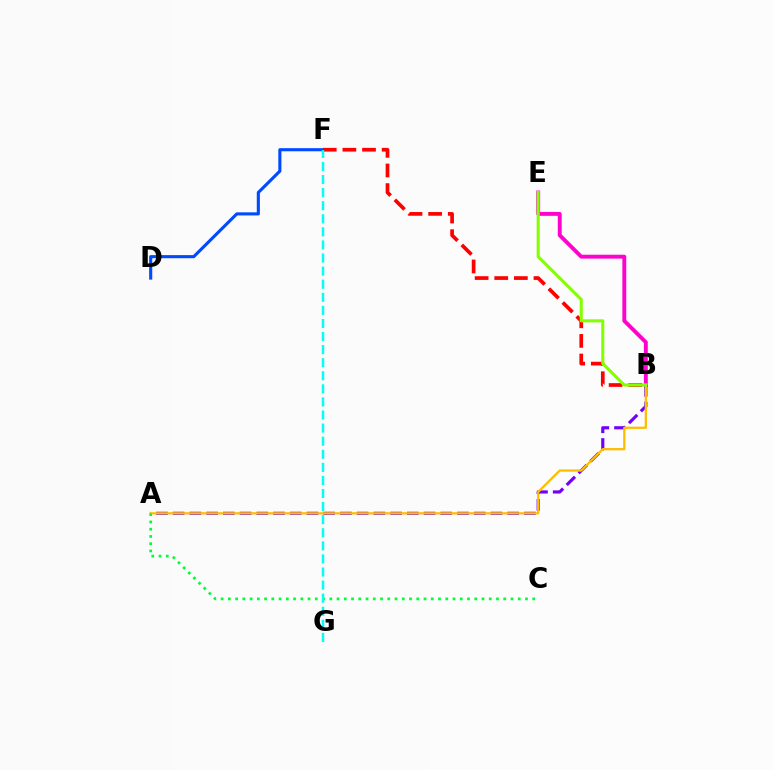{('B', 'E'): [{'color': '#ff00cf', 'line_style': 'solid', 'thickness': 2.8}, {'color': '#84ff00', 'line_style': 'solid', 'thickness': 2.2}], ('D', 'F'): [{'color': '#004bff', 'line_style': 'solid', 'thickness': 2.24}], ('B', 'F'): [{'color': '#ff0000', 'line_style': 'dashed', 'thickness': 2.67}], ('A', 'B'): [{'color': '#7200ff', 'line_style': 'dashed', 'thickness': 2.27}, {'color': '#ffbd00', 'line_style': 'solid', 'thickness': 1.63}], ('A', 'C'): [{'color': '#00ff39', 'line_style': 'dotted', 'thickness': 1.97}], ('F', 'G'): [{'color': '#00fff6', 'line_style': 'dashed', 'thickness': 1.78}]}